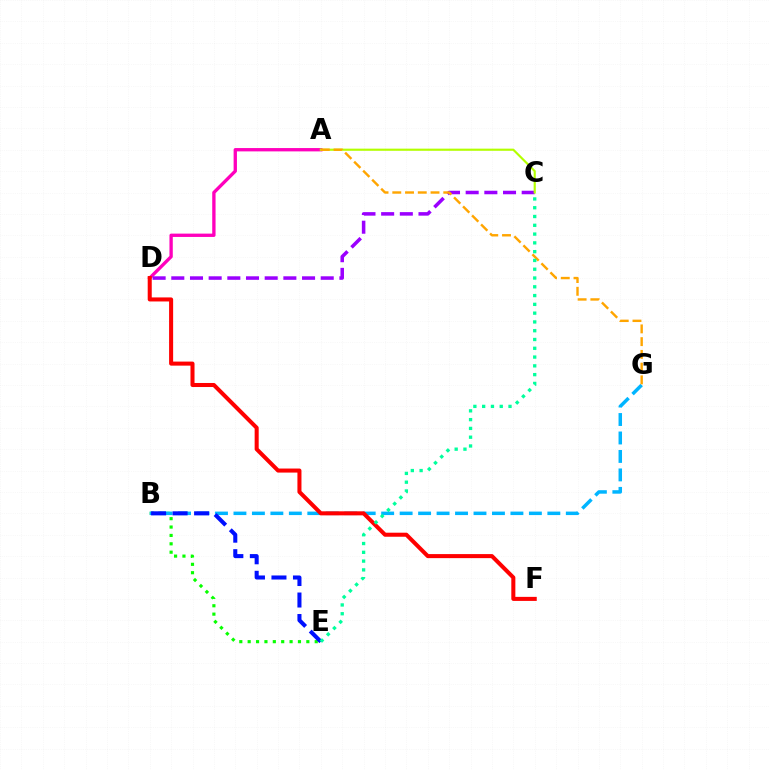{('A', 'D'): [{'color': '#ff00bd', 'line_style': 'solid', 'thickness': 2.4}], ('C', 'D'): [{'color': '#9b00ff', 'line_style': 'dashed', 'thickness': 2.54}], ('A', 'C'): [{'color': '#b3ff00', 'line_style': 'solid', 'thickness': 1.55}], ('B', 'E'): [{'color': '#08ff00', 'line_style': 'dotted', 'thickness': 2.28}, {'color': '#0010ff', 'line_style': 'dashed', 'thickness': 2.92}], ('B', 'G'): [{'color': '#00b5ff', 'line_style': 'dashed', 'thickness': 2.51}], ('A', 'G'): [{'color': '#ffa500', 'line_style': 'dashed', 'thickness': 1.73}], ('D', 'F'): [{'color': '#ff0000', 'line_style': 'solid', 'thickness': 2.91}], ('C', 'E'): [{'color': '#00ff9d', 'line_style': 'dotted', 'thickness': 2.39}]}